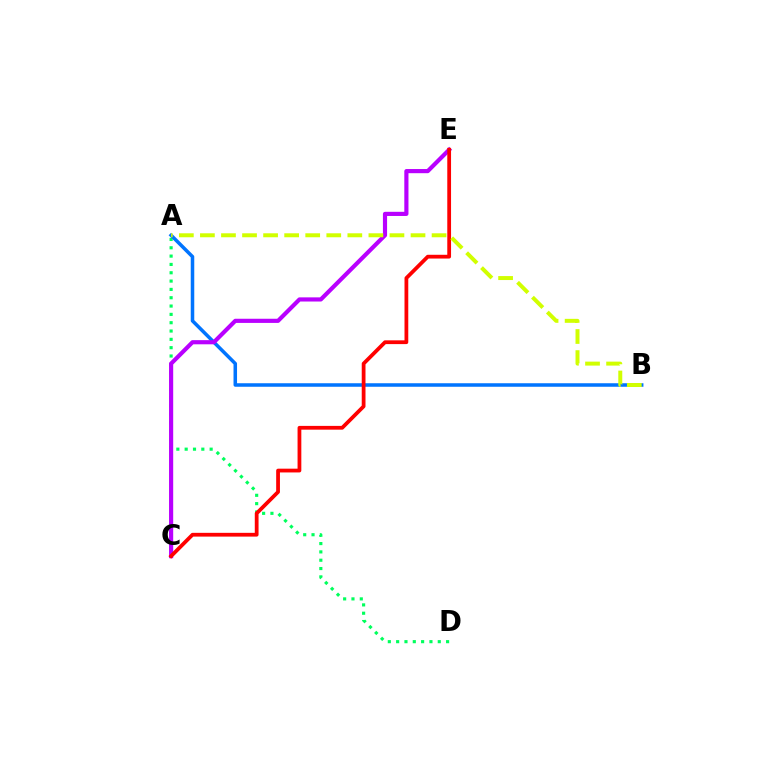{('A', 'D'): [{'color': '#00ff5c', 'line_style': 'dotted', 'thickness': 2.26}], ('A', 'B'): [{'color': '#0074ff', 'line_style': 'solid', 'thickness': 2.54}, {'color': '#d1ff00', 'line_style': 'dashed', 'thickness': 2.86}], ('C', 'E'): [{'color': '#b900ff', 'line_style': 'solid', 'thickness': 2.99}, {'color': '#ff0000', 'line_style': 'solid', 'thickness': 2.71}]}